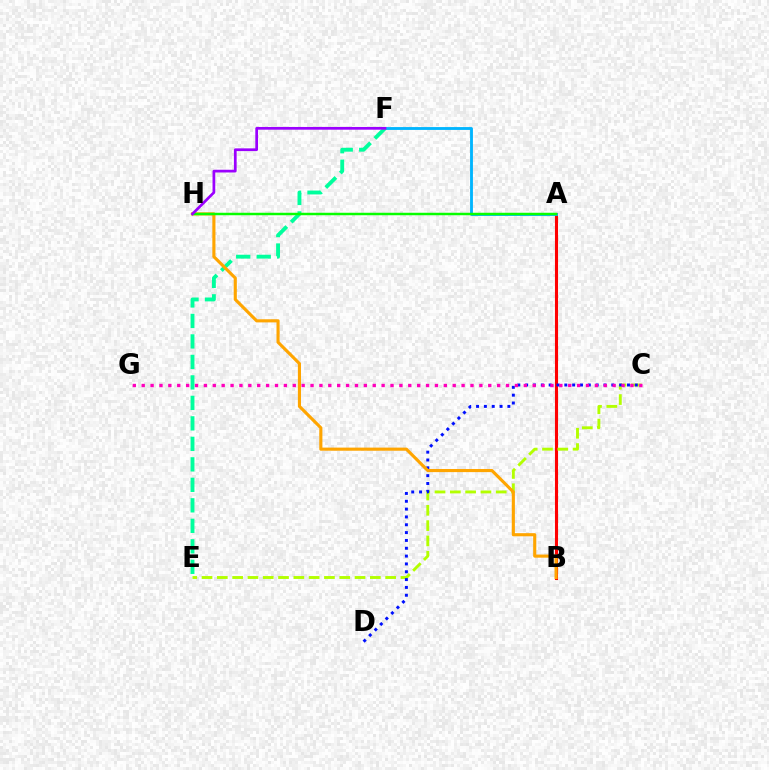{('A', 'B'): [{'color': '#ff0000', 'line_style': 'solid', 'thickness': 2.22}], ('C', 'E'): [{'color': '#b3ff00', 'line_style': 'dashed', 'thickness': 2.08}], ('C', 'D'): [{'color': '#0010ff', 'line_style': 'dotted', 'thickness': 2.13}], ('C', 'G'): [{'color': '#ff00bd', 'line_style': 'dotted', 'thickness': 2.41}], ('A', 'F'): [{'color': '#00b5ff', 'line_style': 'solid', 'thickness': 2.05}], ('E', 'F'): [{'color': '#00ff9d', 'line_style': 'dashed', 'thickness': 2.78}], ('B', 'H'): [{'color': '#ffa500', 'line_style': 'solid', 'thickness': 2.25}], ('A', 'H'): [{'color': '#08ff00', 'line_style': 'solid', 'thickness': 1.78}], ('F', 'H'): [{'color': '#9b00ff', 'line_style': 'solid', 'thickness': 1.96}]}